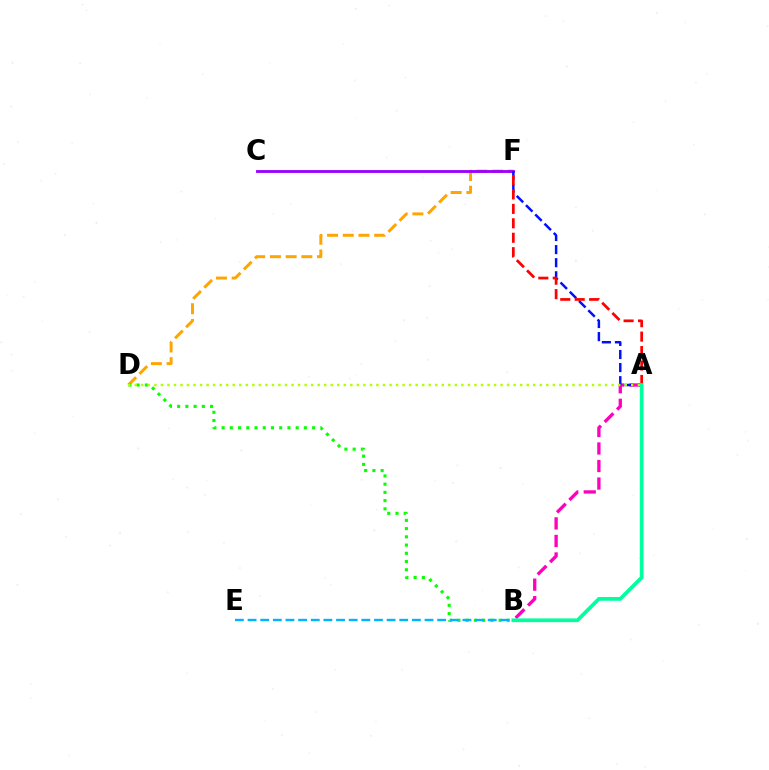{('D', 'F'): [{'color': '#ffa500', 'line_style': 'dashed', 'thickness': 2.13}], ('A', 'B'): [{'color': '#ff00bd', 'line_style': 'dashed', 'thickness': 2.38}, {'color': '#00ff9d', 'line_style': 'solid', 'thickness': 2.68}], ('C', 'F'): [{'color': '#9b00ff', 'line_style': 'solid', 'thickness': 2.05}], ('A', 'F'): [{'color': '#0010ff', 'line_style': 'dashed', 'thickness': 1.78}, {'color': '#ff0000', 'line_style': 'dashed', 'thickness': 1.96}], ('B', 'D'): [{'color': '#08ff00', 'line_style': 'dotted', 'thickness': 2.24}], ('A', 'D'): [{'color': '#b3ff00', 'line_style': 'dotted', 'thickness': 1.77}], ('B', 'E'): [{'color': '#00b5ff', 'line_style': 'dashed', 'thickness': 1.72}]}